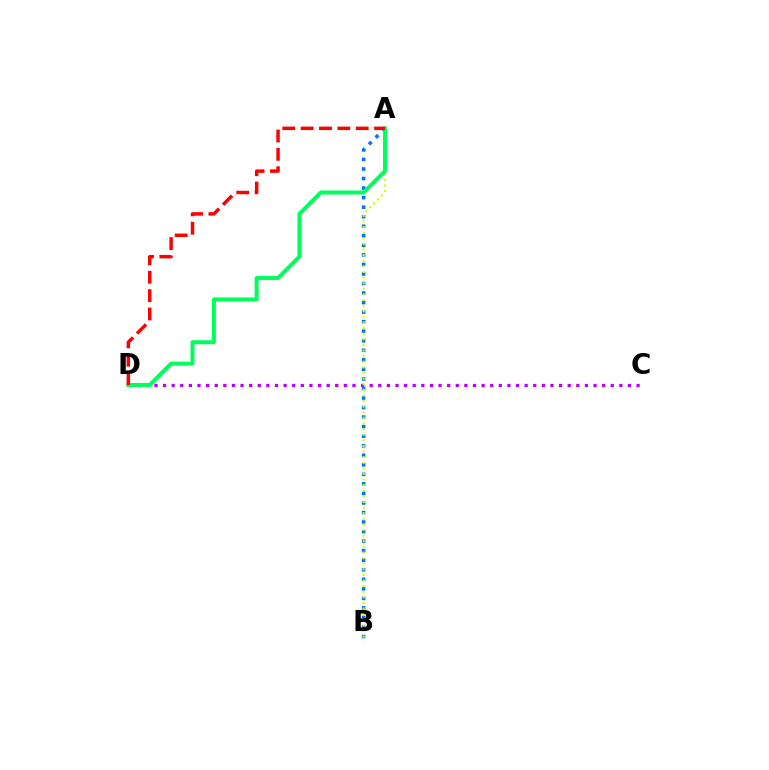{('C', 'D'): [{'color': '#b900ff', 'line_style': 'dotted', 'thickness': 2.34}], ('A', 'B'): [{'color': '#0074ff', 'line_style': 'dotted', 'thickness': 2.59}, {'color': '#d1ff00', 'line_style': 'dotted', 'thickness': 1.52}], ('A', 'D'): [{'color': '#00ff5c', 'line_style': 'solid', 'thickness': 2.87}, {'color': '#ff0000', 'line_style': 'dashed', 'thickness': 2.49}]}